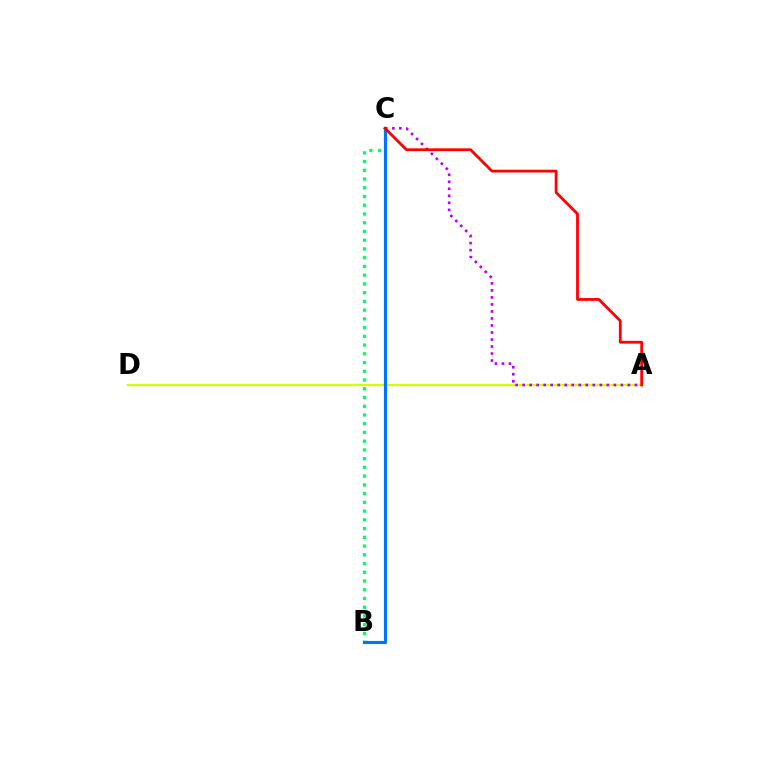{('A', 'D'): [{'color': '#d1ff00', 'line_style': 'solid', 'thickness': 1.65}], ('B', 'C'): [{'color': '#00ff5c', 'line_style': 'dotted', 'thickness': 2.37}, {'color': '#0074ff', 'line_style': 'solid', 'thickness': 2.25}], ('A', 'C'): [{'color': '#b900ff', 'line_style': 'dotted', 'thickness': 1.91}, {'color': '#ff0000', 'line_style': 'solid', 'thickness': 2.0}]}